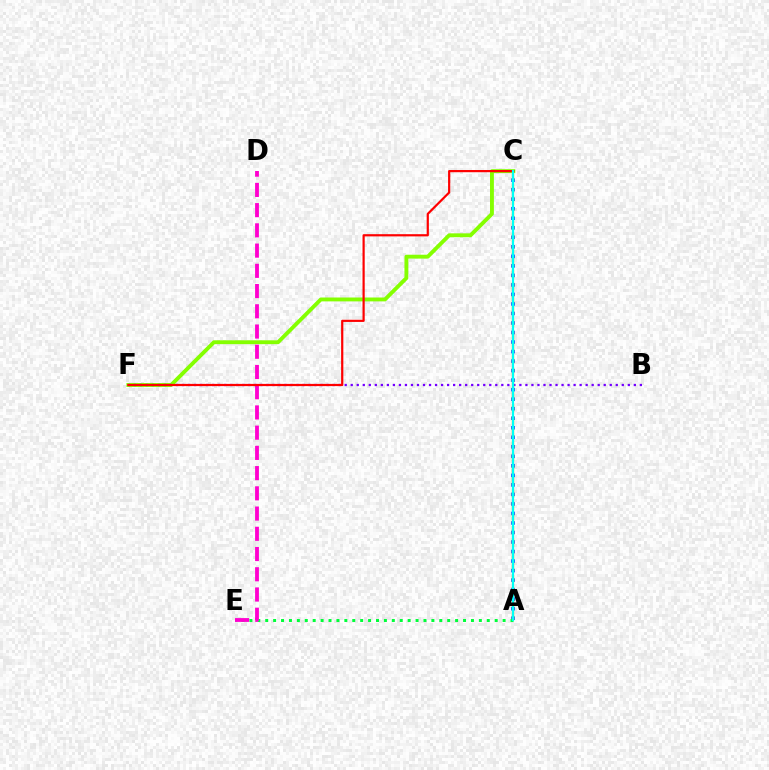{('A', 'C'): [{'color': '#004bff', 'line_style': 'dotted', 'thickness': 2.59}, {'color': '#ffbd00', 'line_style': 'dashed', 'thickness': 1.66}, {'color': '#00fff6', 'line_style': 'solid', 'thickness': 1.57}], ('A', 'E'): [{'color': '#00ff39', 'line_style': 'dotted', 'thickness': 2.15}], ('C', 'F'): [{'color': '#84ff00', 'line_style': 'solid', 'thickness': 2.79}, {'color': '#ff0000', 'line_style': 'solid', 'thickness': 1.58}], ('D', 'E'): [{'color': '#ff00cf', 'line_style': 'dashed', 'thickness': 2.75}], ('B', 'F'): [{'color': '#7200ff', 'line_style': 'dotted', 'thickness': 1.64}]}